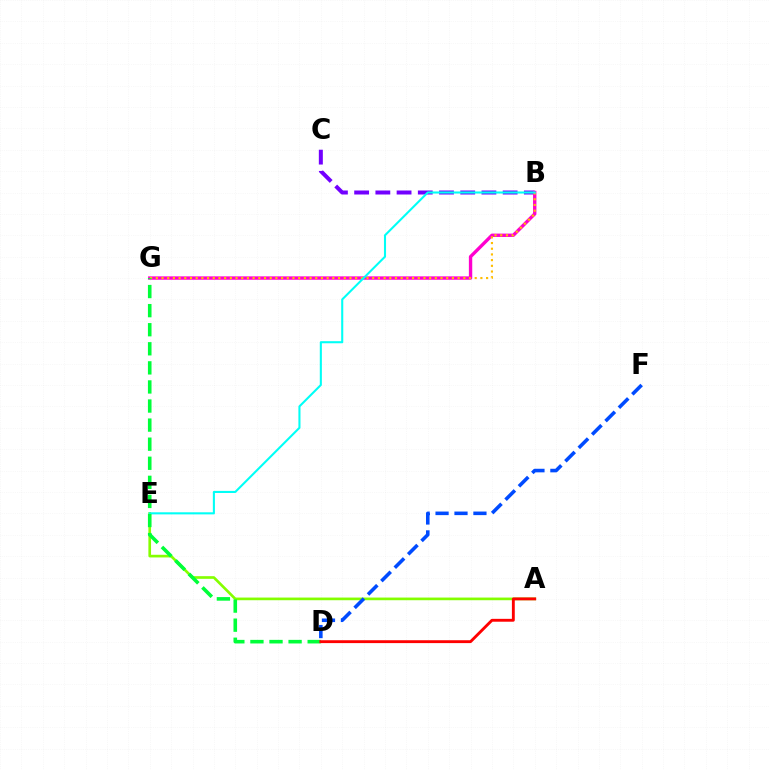{('B', 'C'): [{'color': '#7200ff', 'line_style': 'dashed', 'thickness': 2.88}], ('B', 'G'): [{'color': '#ff00cf', 'line_style': 'solid', 'thickness': 2.42}, {'color': '#ffbd00', 'line_style': 'dotted', 'thickness': 1.55}], ('A', 'E'): [{'color': '#84ff00', 'line_style': 'solid', 'thickness': 1.92}], ('D', 'F'): [{'color': '#004bff', 'line_style': 'dashed', 'thickness': 2.57}], ('B', 'E'): [{'color': '#00fff6', 'line_style': 'solid', 'thickness': 1.5}], ('D', 'G'): [{'color': '#00ff39', 'line_style': 'dashed', 'thickness': 2.59}], ('A', 'D'): [{'color': '#ff0000', 'line_style': 'solid', 'thickness': 2.07}]}